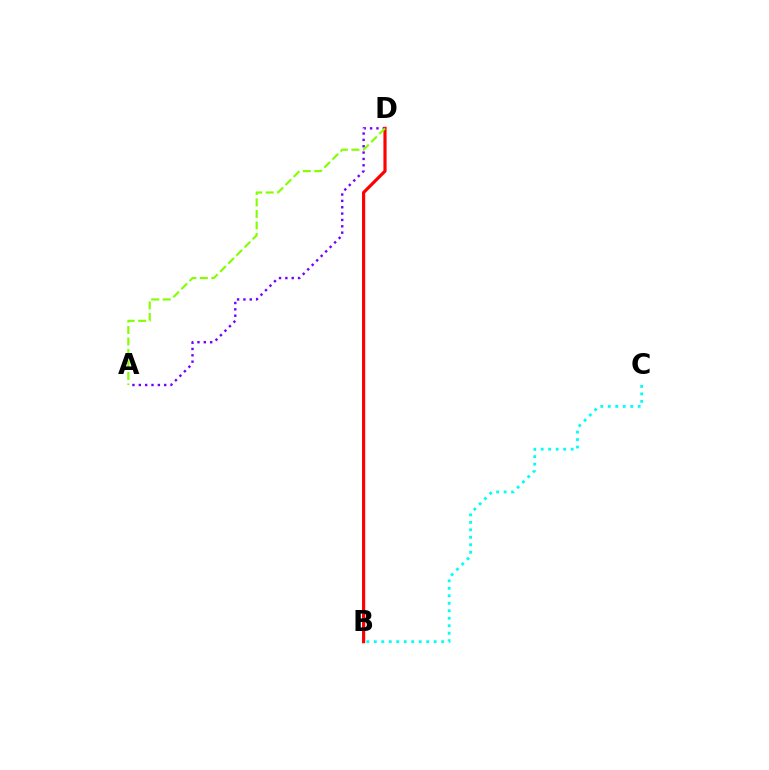{('A', 'D'): [{'color': '#7200ff', 'line_style': 'dotted', 'thickness': 1.73}, {'color': '#84ff00', 'line_style': 'dashed', 'thickness': 1.56}], ('B', 'D'): [{'color': '#ff0000', 'line_style': 'solid', 'thickness': 2.28}], ('B', 'C'): [{'color': '#00fff6', 'line_style': 'dotted', 'thickness': 2.03}]}